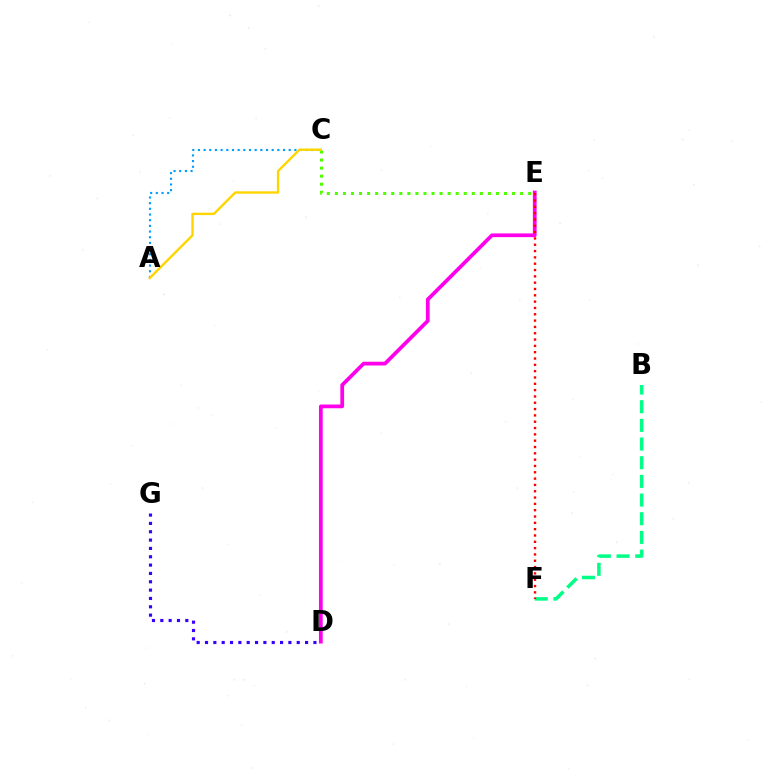{('A', 'C'): [{'color': '#009eff', 'line_style': 'dotted', 'thickness': 1.54}, {'color': '#ffd500', 'line_style': 'solid', 'thickness': 1.72}], ('C', 'E'): [{'color': '#4fff00', 'line_style': 'dotted', 'thickness': 2.19}], ('D', 'E'): [{'color': '#ff00ed', 'line_style': 'solid', 'thickness': 2.7}], ('B', 'F'): [{'color': '#00ff86', 'line_style': 'dashed', 'thickness': 2.54}], ('E', 'F'): [{'color': '#ff0000', 'line_style': 'dotted', 'thickness': 1.72}], ('D', 'G'): [{'color': '#3700ff', 'line_style': 'dotted', 'thickness': 2.27}]}